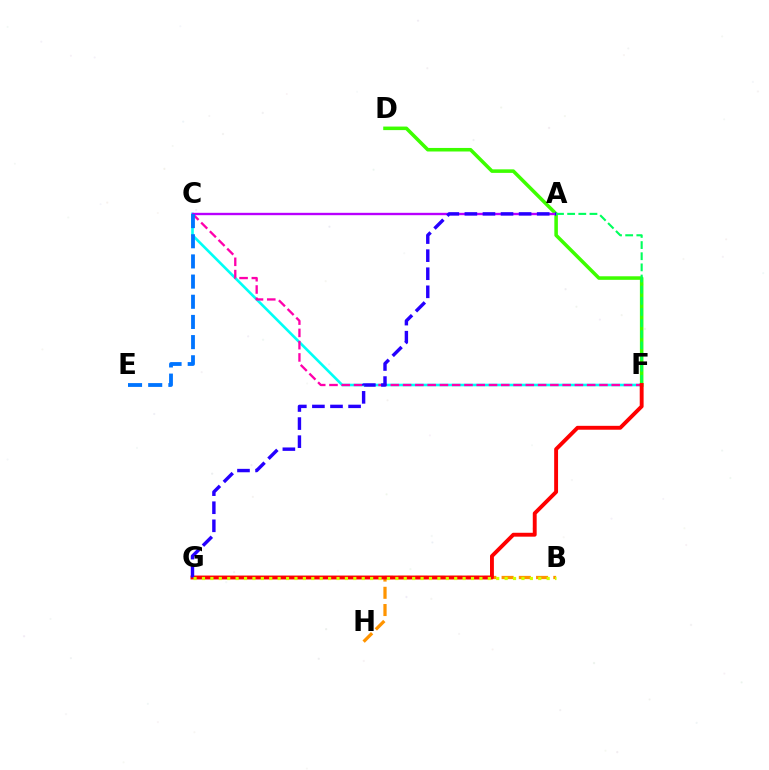{('C', 'F'): [{'color': '#00fff6', 'line_style': 'solid', 'thickness': 1.89}, {'color': '#ff00ac', 'line_style': 'dashed', 'thickness': 1.67}], ('D', 'F'): [{'color': '#3dff00', 'line_style': 'solid', 'thickness': 2.55}], ('B', 'H'): [{'color': '#ff9400', 'line_style': 'dashed', 'thickness': 2.34}], ('A', 'C'): [{'color': '#b900ff', 'line_style': 'solid', 'thickness': 1.7}], ('F', 'G'): [{'color': '#ff0000', 'line_style': 'solid', 'thickness': 2.8}], ('A', 'G'): [{'color': '#2500ff', 'line_style': 'dashed', 'thickness': 2.46}], ('A', 'F'): [{'color': '#00ff5c', 'line_style': 'dashed', 'thickness': 1.51}], ('C', 'E'): [{'color': '#0074ff', 'line_style': 'dashed', 'thickness': 2.74}], ('B', 'G'): [{'color': '#d1ff00', 'line_style': 'dotted', 'thickness': 2.28}]}